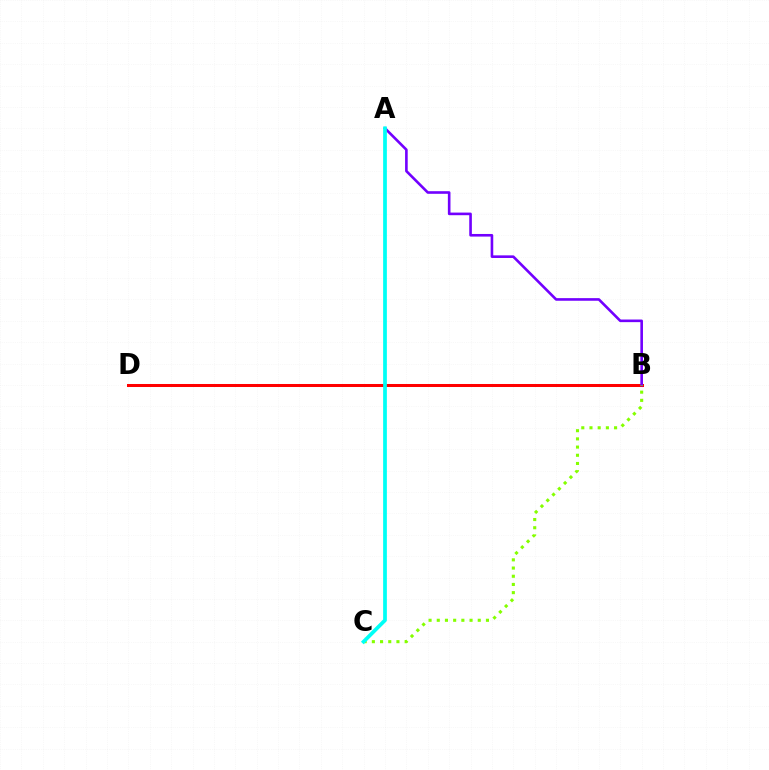{('B', 'D'): [{'color': '#ff0000', 'line_style': 'solid', 'thickness': 2.17}], ('A', 'B'): [{'color': '#7200ff', 'line_style': 'solid', 'thickness': 1.89}], ('B', 'C'): [{'color': '#84ff00', 'line_style': 'dotted', 'thickness': 2.23}], ('A', 'C'): [{'color': '#00fff6', 'line_style': 'solid', 'thickness': 2.69}]}